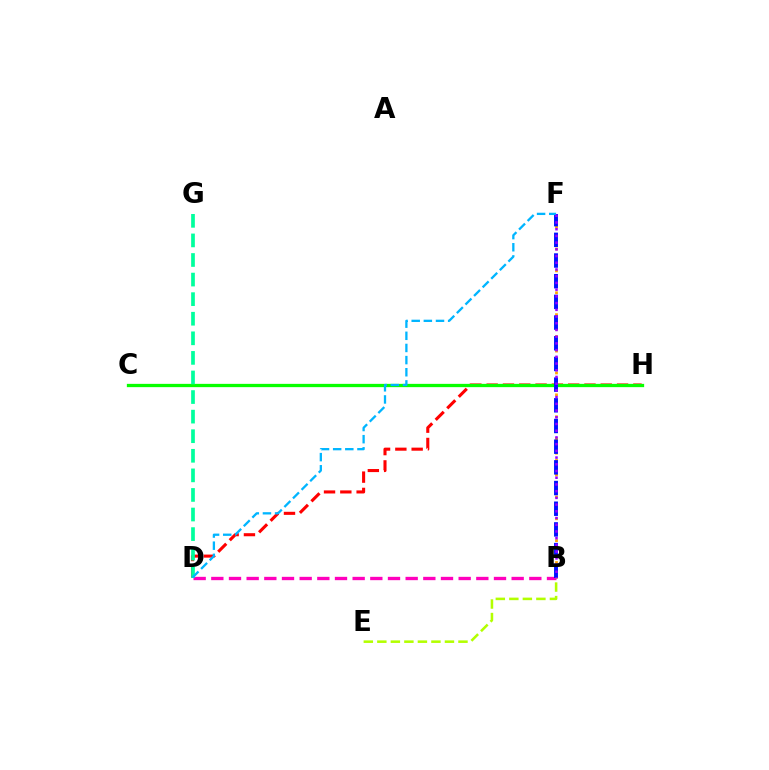{('B', 'D'): [{'color': '#ff00bd', 'line_style': 'dashed', 'thickness': 2.4}], ('D', 'H'): [{'color': '#ff0000', 'line_style': 'dashed', 'thickness': 2.21}], ('C', 'H'): [{'color': '#08ff00', 'line_style': 'solid', 'thickness': 2.37}], ('D', 'G'): [{'color': '#00ff9d', 'line_style': 'dashed', 'thickness': 2.66}], ('B', 'F'): [{'color': '#ffa500', 'line_style': 'dotted', 'thickness': 1.98}, {'color': '#0010ff', 'line_style': 'dashed', 'thickness': 2.81}, {'color': '#9b00ff', 'line_style': 'dotted', 'thickness': 1.82}], ('B', 'E'): [{'color': '#b3ff00', 'line_style': 'dashed', 'thickness': 1.84}], ('D', 'F'): [{'color': '#00b5ff', 'line_style': 'dashed', 'thickness': 1.65}]}